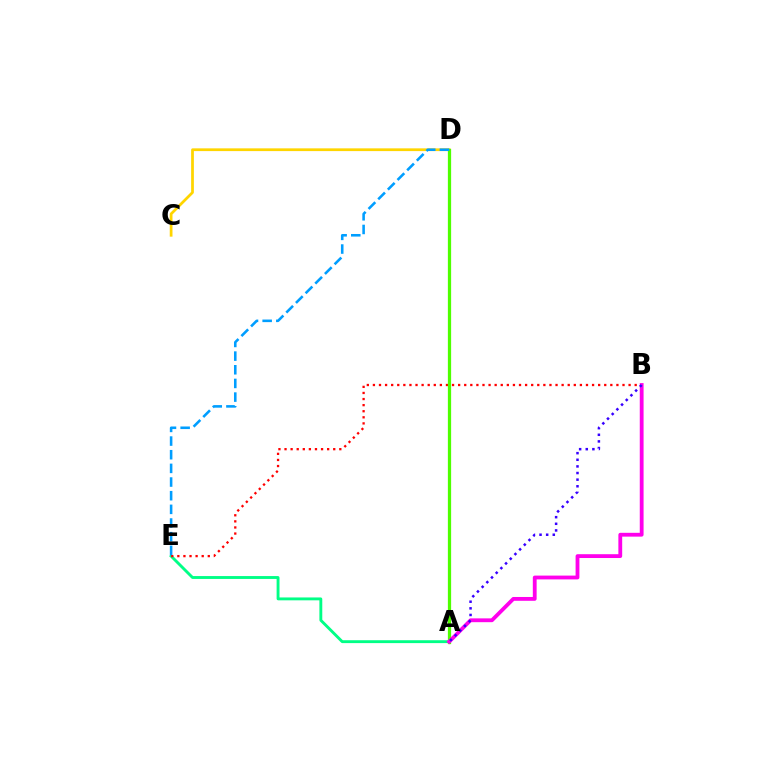{('C', 'D'): [{'color': '#ffd500', 'line_style': 'solid', 'thickness': 1.98}], ('A', 'E'): [{'color': '#00ff86', 'line_style': 'solid', 'thickness': 2.07}], ('B', 'E'): [{'color': '#ff0000', 'line_style': 'dotted', 'thickness': 1.65}], ('A', 'D'): [{'color': '#4fff00', 'line_style': 'solid', 'thickness': 2.34}], ('A', 'B'): [{'color': '#ff00ed', 'line_style': 'solid', 'thickness': 2.75}, {'color': '#3700ff', 'line_style': 'dotted', 'thickness': 1.8}], ('D', 'E'): [{'color': '#009eff', 'line_style': 'dashed', 'thickness': 1.86}]}